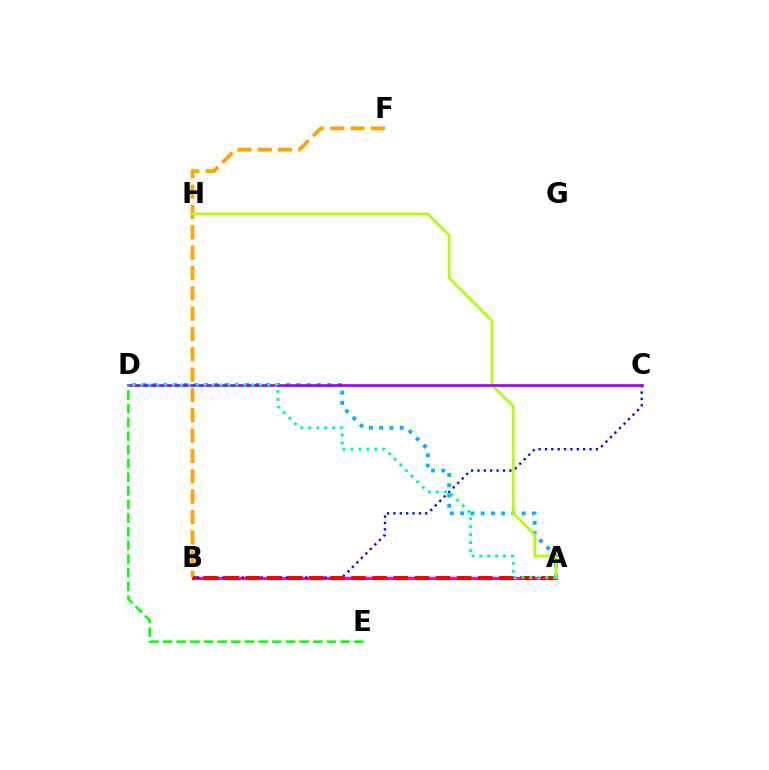{('A', 'B'): [{'color': '#ff00bd', 'line_style': 'solid', 'thickness': 2.1}, {'color': '#ff0000', 'line_style': 'dashed', 'thickness': 2.87}], ('B', 'C'): [{'color': '#0010ff', 'line_style': 'dotted', 'thickness': 1.73}], ('A', 'D'): [{'color': '#00b5ff', 'line_style': 'dotted', 'thickness': 2.79}, {'color': '#00ff9d', 'line_style': 'dotted', 'thickness': 2.16}], ('B', 'F'): [{'color': '#ffa500', 'line_style': 'dashed', 'thickness': 2.76}], ('A', 'H'): [{'color': '#b3ff00', 'line_style': 'solid', 'thickness': 1.93}], ('C', 'D'): [{'color': '#9b00ff', 'line_style': 'solid', 'thickness': 1.92}], ('D', 'E'): [{'color': '#08ff00', 'line_style': 'dashed', 'thickness': 1.86}]}